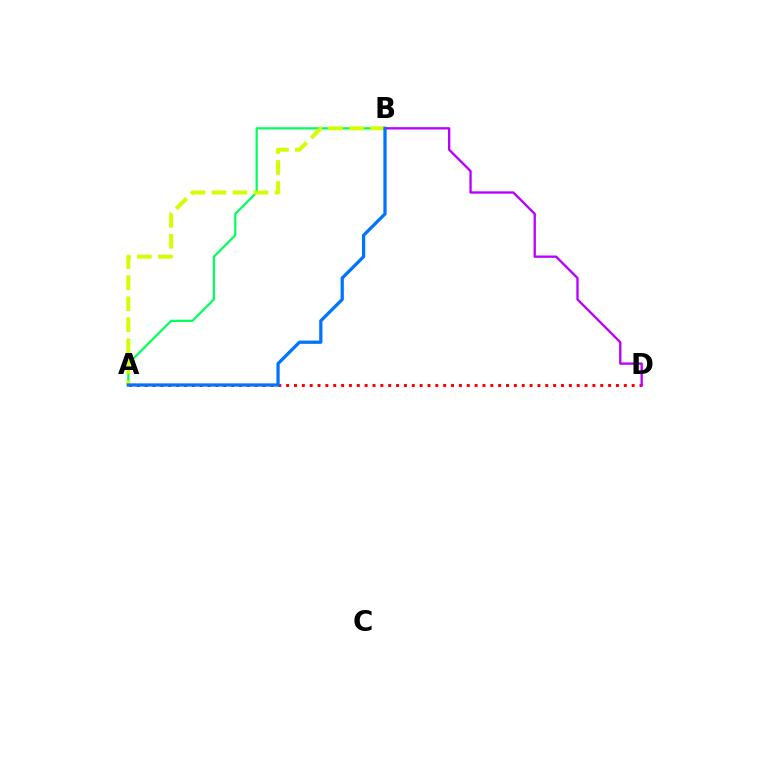{('A', 'D'): [{'color': '#ff0000', 'line_style': 'dotted', 'thickness': 2.13}], ('A', 'B'): [{'color': '#00ff5c', 'line_style': 'solid', 'thickness': 1.6}, {'color': '#d1ff00', 'line_style': 'dashed', 'thickness': 2.86}, {'color': '#0074ff', 'line_style': 'solid', 'thickness': 2.35}], ('B', 'D'): [{'color': '#b900ff', 'line_style': 'solid', 'thickness': 1.68}]}